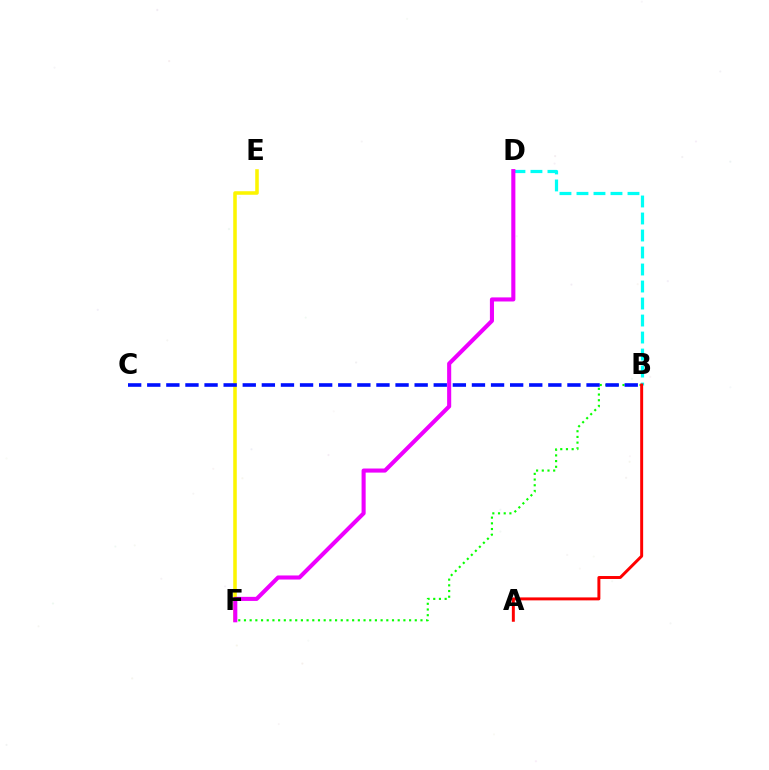{('B', 'F'): [{'color': '#08ff00', 'line_style': 'dotted', 'thickness': 1.55}], ('E', 'F'): [{'color': '#fcf500', 'line_style': 'solid', 'thickness': 2.56}], ('B', 'C'): [{'color': '#0010ff', 'line_style': 'dashed', 'thickness': 2.59}], ('B', 'D'): [{'color': '#00fff6', 'line_style': 'dashed', 'thickness': 2.31}], ('A', 'B'): [{'color': '#ff0000', 'line_style': 'solid', 'thickness': 2.13}], ('D', 'F'): [{'color': '#ee00ff', 'line_style': 'solid', 'thickness': 2.94}]}